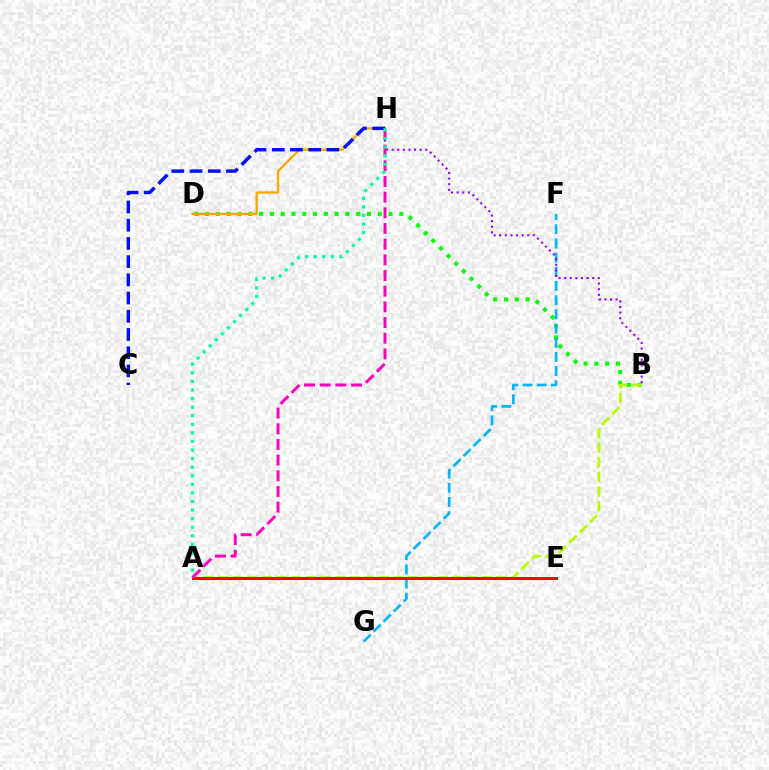{('B', 'D'): [{'color': '#08ff00', 'line_style': 'dotted', 'thickness': 2.93}], ('F', 'G'): [{'color': '#00b5ff', 'line_style': 'dashed', 'thickness': 1.93}], ('B', 'H'): [{'color': '#9b00ff', 'line_style': 'dotted', 'thickness': 1.52}], ('A', 'B'): [{'color': '#b3ff00', 'line_style': 'dashed', 'thickness': 1.99}], ('D', 'H'): [{'color': '#ffa500', 'line_style': 'solid', 'thickness': 1.67}], ('C', 'H'): [{'color': '#0010ff', 'line_style': 'dashed', 'thickness': 2.47}], ('A', 'E'): [{'color': '#ff0000', 'line_style': 'solid', 'thickness': 2.14}], ('A', 'H'): [{'color': '#ff00bd', 'line_style': 'dashed', 'thickness': 2.13}, {'color': '#00ff9d', 'line_style': 'dotted', 'thickness': 2.33}]}